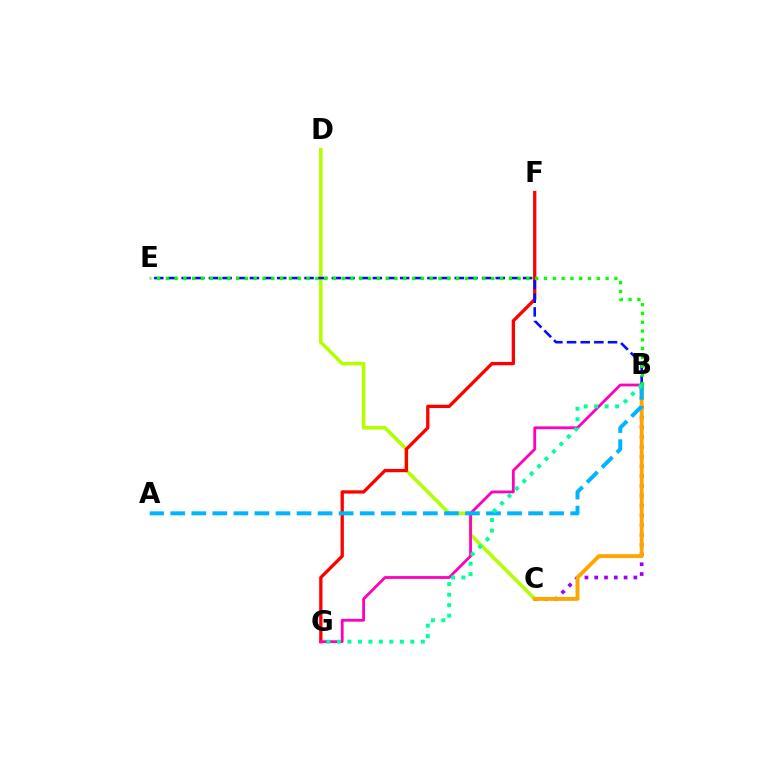{('C', 'D'): [{'color': '#b3ff00', 'line_style': 'solid', 'thickness': 2.58}], ('F', 'G'): [{'color': '#ff0000', 'line_style': 'solid', 'thickness': 2.37}], ('B', 'C'): [{'color': '#9b00ff', 'line_style': 'dotted', 'thickness': 2.66}, {'color': '#ffa500', 'line_style': 'solid', 'thickness': 2.8}], ('B', 'E'): [{'color': '#0010ff', 'line_style': 'dashed', 'thickness': 1.86}, {'color': '#08ff00', 'line_style': 'dotted', 'thickness': 2.39}], ('B', 'G'): [{'color': '#ff00bd', 'line_style': 'solid', 'thickness': 2.01}, {'color': '#00ff9d', 'line_style': 'dotted', 'thickness': 2.85}], ('A', 'B'): [{'color': '#00b5ff', 'line_style': 'dashed', 'thickness': 2.86}]}